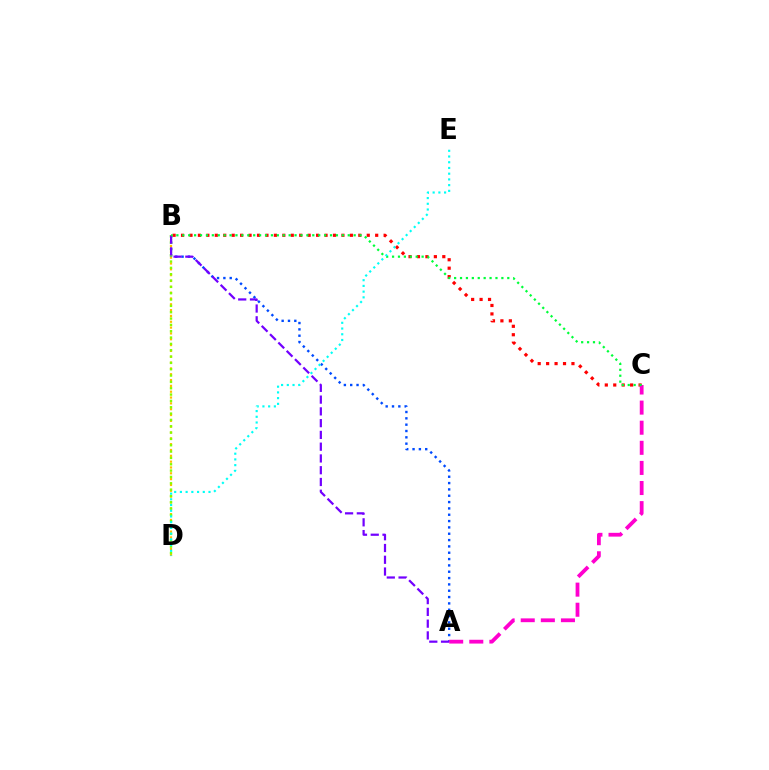{('B', 'D'): [{'color': '#ffbd00', 'line_style': 'dotted', 'thickness': 1.58}, {'color': '#84ff00', 'line_style': 'dotted', 'thickness': 1.72}], ('B', 'C'): [{'color': '#ff0000', 'line_style': 'dotted', 'thickness': 2.29}, {'color': '#00ff39', 'line_style': 'dotted', 'thickness': 1.61}], ('A', 'B'): [{'color': '#004bff', 'line_style': 'dotted', 'thickness': 1.72}, {'color': '#7200ff', 'line_style': 'dashed', 'thickness': 1.6}], ('A', 'C'): [{'color': '#ff00cf', 'line_style': 'dashed', 'thickness': 2.73}], ('D', 'E'): [{'color': '#00fff6', 'line_style': 'dotted', 'thickness': 1.55}]}